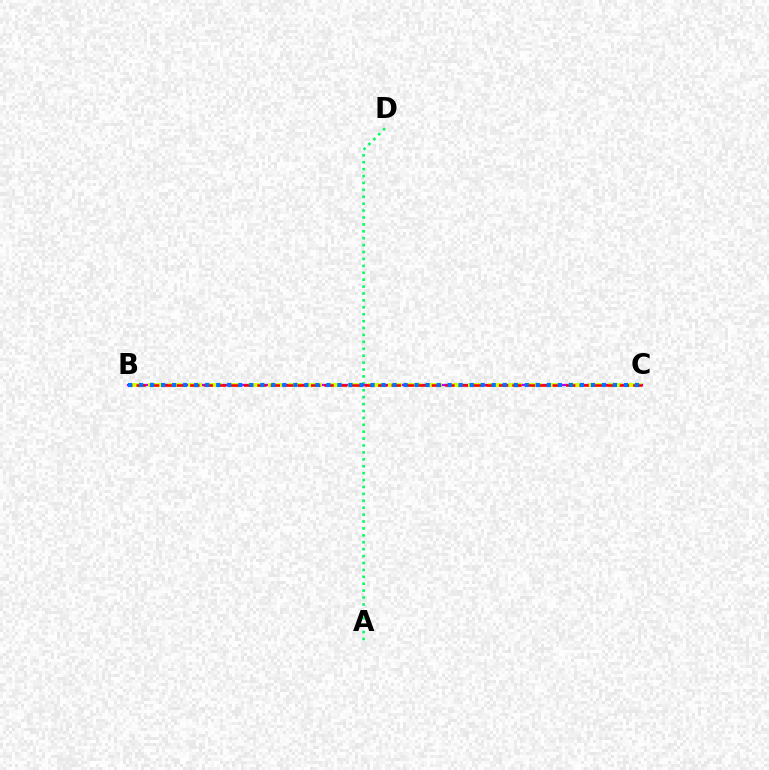{('A', 'D'): [{'color': '#00ff5c', 'line_style': 'dotted', 'thickness': 1.88}], ('B', 'C'): [{'color': '#b900ff', 'line_style': 'solid', 'thickness': 1.64}, {'color': '#d1ff00', 'line_style': 'dashed', 'thickness': 2.72}, {'color': '#ff0000', 'line_style': 'dashed', 'thickness': 1.82}, {'color': '#0074ff', 'line_style': 'dotted', 'thickness': 2.99}]}